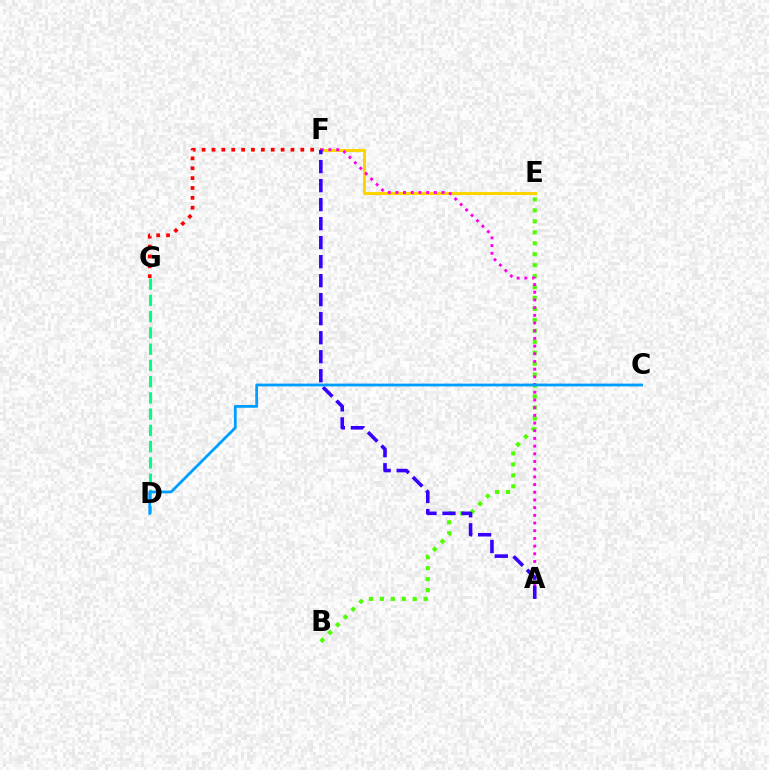{('E', 'F'): [{'color': '#ffd500', 'line_style': 'solid', 'thickness': 2.2}], ('B', 'E'): [{'color': '#4fff00', 'line_style': 'dotted', 'thickness': 2.98}], ('F', 'G'): [{'color': '#ff0000', 'line_style': 'dotted', 'thickness': 2.68}], ('D', 'G'): [{'color': '#00ff86', 'line_style': 'dashed', 'thickness': 2.21}], ('A', 'F'): [{'color': '#ff00ed', 'line_style': 'dotted', 'thickness': 2.09}, {'color': '#3700ff', 'line_style': 'dashed', 'thickness': 2.58}], ('C', 'D'): [{'color': '#009eff', 'line_style': 'solid', 'thickness': 2.0}]}